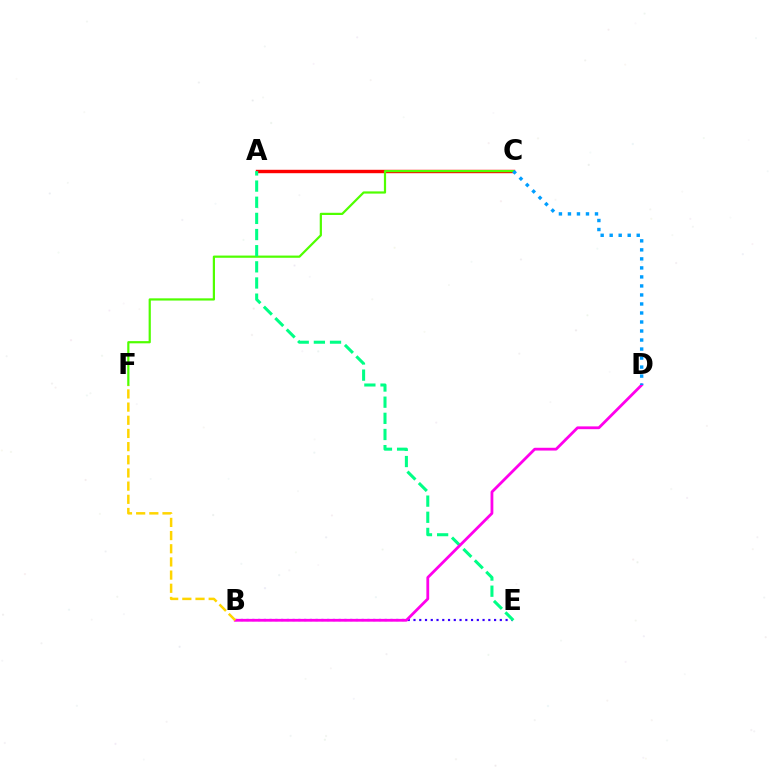{('A', 'C'): [{'color': '#ff0000', 'line_style': 'solid', 'thickness': 2.46}], ('B', 'E'): [{'color': '#3700ff', 'line_style': 'dotted', 'thickness': 1.56}], ('C', 'F'): [{'color': '#4fff00', 'line_style': 'solid', 'thickness': 1.59}], ('A', 'E'): [{'color': '#00ff86', 'line_style': 'dashed', 'thickness': 2.19}], ('B', 'D'): [{'color': '#ff00ed', 'line_style': 'solid', 'thickness': 2.01}], ('B', 'F'): [{'color': '#ffd500', 'line_style': 'dashed', 'thickness': 1.79}], ('C', 'D'): [{'color': '#009eff', 'line_style': 'dotted', 'thickness': 2.45}]}